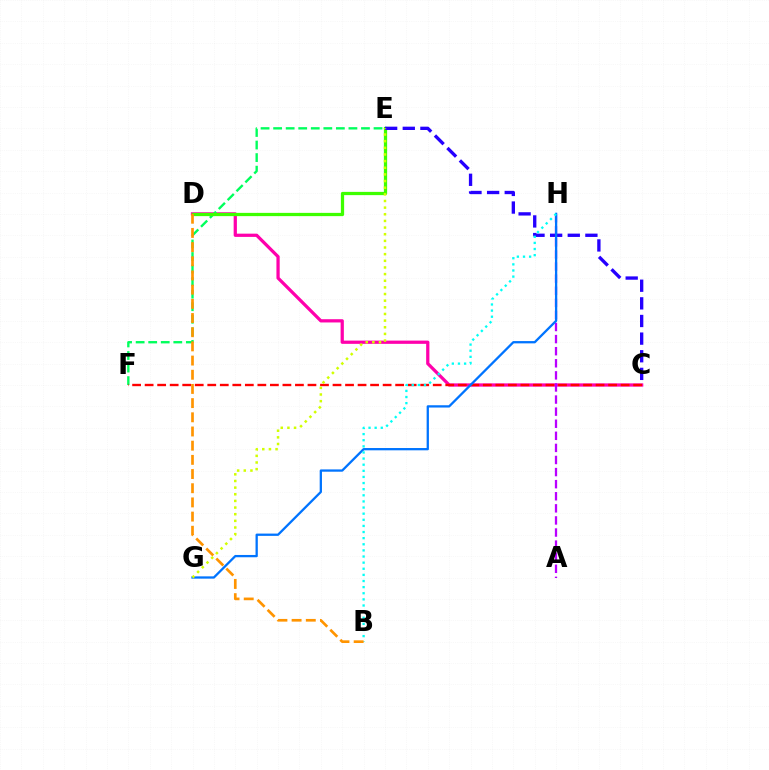{('C', 'D'): [{'color': '#ff00ac', 'line_style': 'solid', 'thickness': 2.34}], ('E', 'F'): [{'color': '#00ff5c', 'line_style': 'dashed', 'thickness': 1.71}], ('D', 'E'): [{'color': '#3dff00', 'line_style': 'solid', 'thickness': 2.34}], ('C', 'F'): [{'color': '#ff0000', 'line_style': 'dashed', 'thickness': 1.7}], ('C', 'E'): [{'color': '#2500ff', 'line_style': 'dashed', 'thickness': 2.4}], ('A', 'H'): [{'color': '#b900ff', 'line_style': 'dashed', 'thickness': 1.64}], ('G', 'H'): [{'color': '#0074ff', 'line_style': 'solid', 'thickness': 1.65}], ('B', 'H'): [{'color': '#00fff6', 'line_style': 'dotted', 'thickness': 1.66}], ('E', 'G'): [{'color': '#d1ff00', 'line_style': 'dotted', 'thickness': 1.81}], ('B', 'D'): [{'color': '#ff9400', 'line_style': 'dashed', 'thickness': 1.93}]}